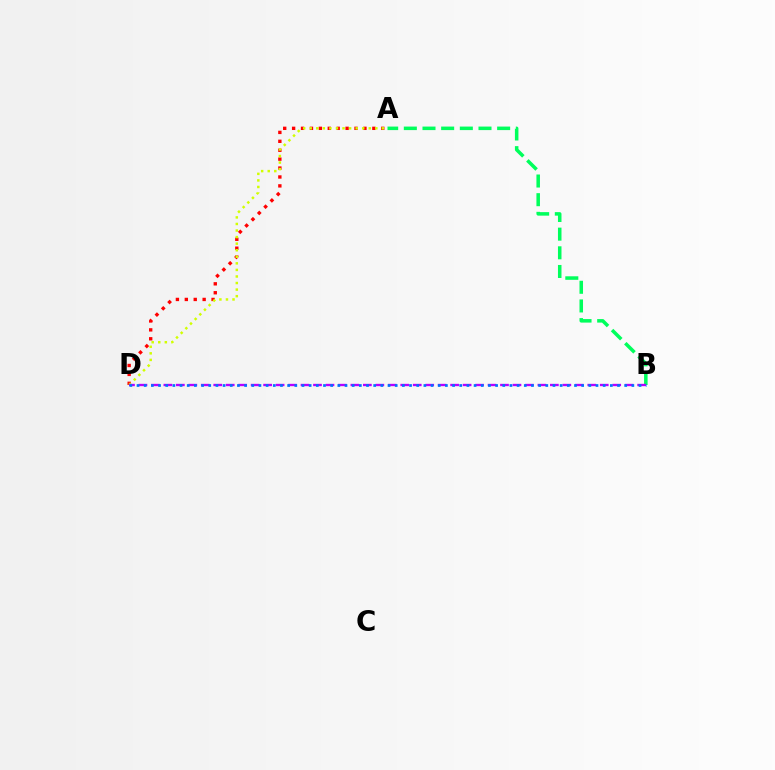{('A', 'B'): [{'color': '#00ff5c', 'line_style': 'dashed', 'thickness': 2.54}], ('A', 'D'): [{'color': '#ff0000', 'line_style': 'dotted', 'thickness': 2.42}, {'color': '#d1ff00', 'line_style': 'dotted', 'thickness': 1.78}], ('B', 'D'): [{'color': '#b900ff', 'line_style': 'dashed', 'thickness': 1.69}, {'color': '#0074ff', 'line_style': 'dotted', 'thickness': 1.95}]}